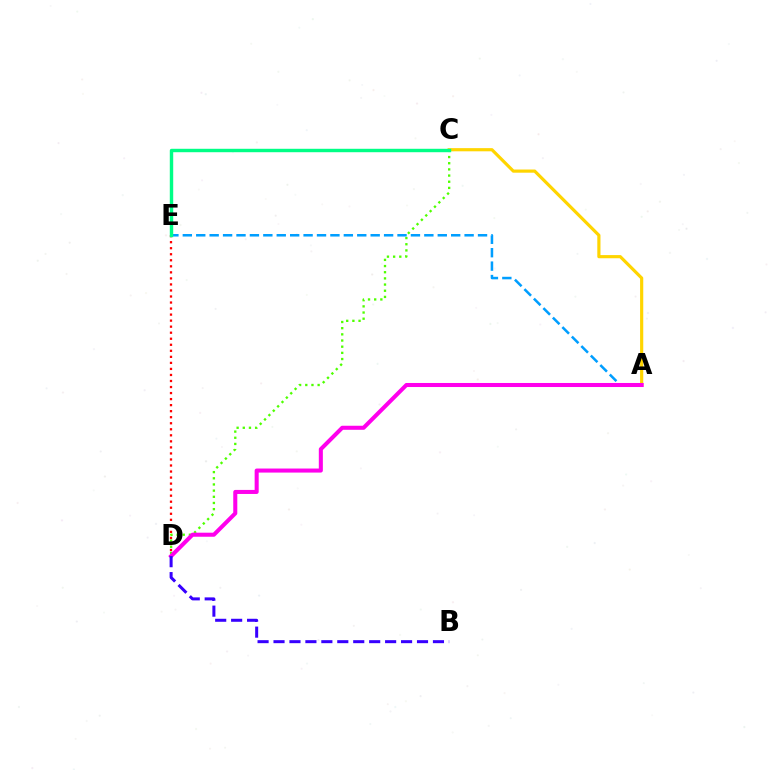{('A', 'E'): [{'color': '#009eff', 'line_style': 'dashed', 'thickness': 1.82}], ('A', 'C'): [{'color': '#ffd500', 'line_style': 'solid', 'thickness': 2.28}], ('C', 'D'): [{'color': '#4fff00', 'line_style': 'dotted', 'thickness': 1.68}], ('D', 'E'): [{'color': '#ff0000', 'line_style': 'dotted', 'thickness': 1.64}], ('A', 'D'): [{'color': '#ff00ed', 'line_style': 'solid', 'thickness': 2.91}], ('B', 'D'): [{'color': '#3700ff', 'line_style': 'dashed', 'thickness': 2.17}], ('C', 'E'): [{'color': '#00ff86', 'line_style': 'solid', 'thickness': 2.46}]}